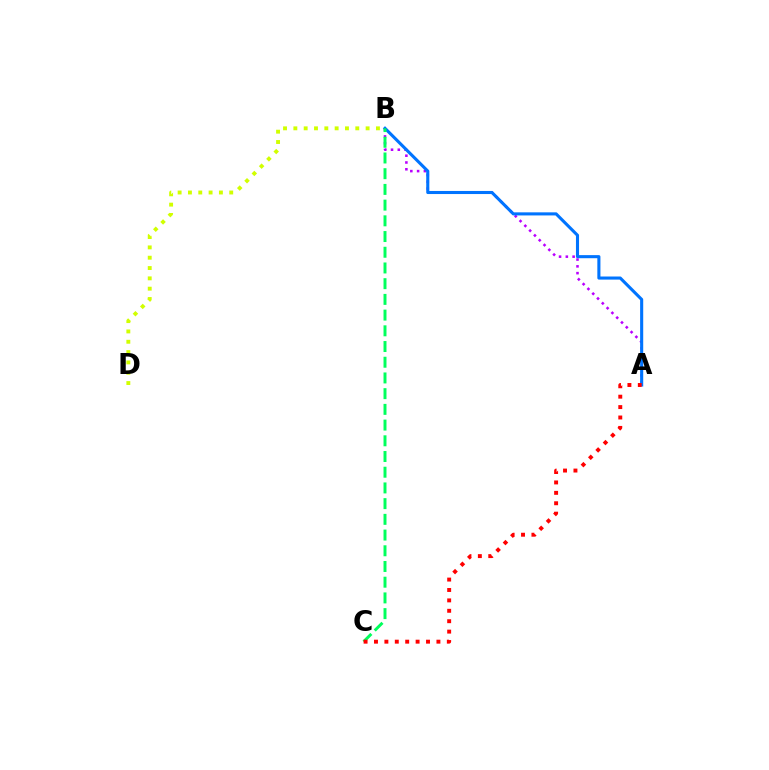{('A', 'B'): [{'color': '#b900ff', 'line_style': 'dotted', 'thickness': 1.84}, {'color': '#0074ff', 'line_style': 'solid', 'thickness': 2.22}], ('B', 'C'): [{'color': '#00ff5c', 'line_style': 'dashed', 'thickness': 2.13}], ('A', 'C'): [{'color': '#ff0000', 'line_style': 'dotted', 'thickness': 2.83}], ('B', 'D'): [{'color': '#d1ff00', 'line_style': 'dotted', 'thickness': 2.8}]}